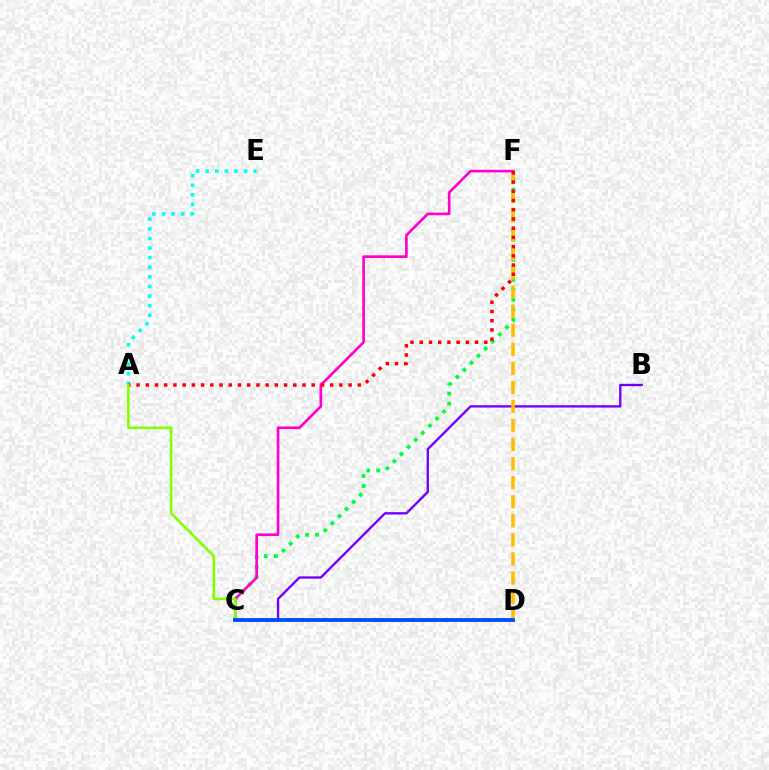{('C', 'F'): [{'color': '#00ff39', 'line_style': 'dotted', 'thickness': 2.72}, {'color': '#ff00cf', 'line_style': 'solid', 'thickness': 1.91}], ('A', 'E'): [{'color': '#00fff6', 'line_style': 'dotted', 'thickness': 2.61}], ('B', 'C'): [{'color': '#7200ff', 'line_style': 'solid', 'thickness': 1.69}], ('D', 'F'): [{'color': '#ffbd00', 'line_style': 'dashed', 'thickness': 2.59}], ('A', 'F'): [{'color': '#ff0000', 'line_style': 'dotted', 'thickness': 2.5}], ('A', 'D'): [{'color': '#84ff00', 'line_style': 'solid', 'thickness': 1.89}], ('C', 'D'): [{'color': '#004bff', 'line_style': 'solid', 'thickness': 2.75}]}